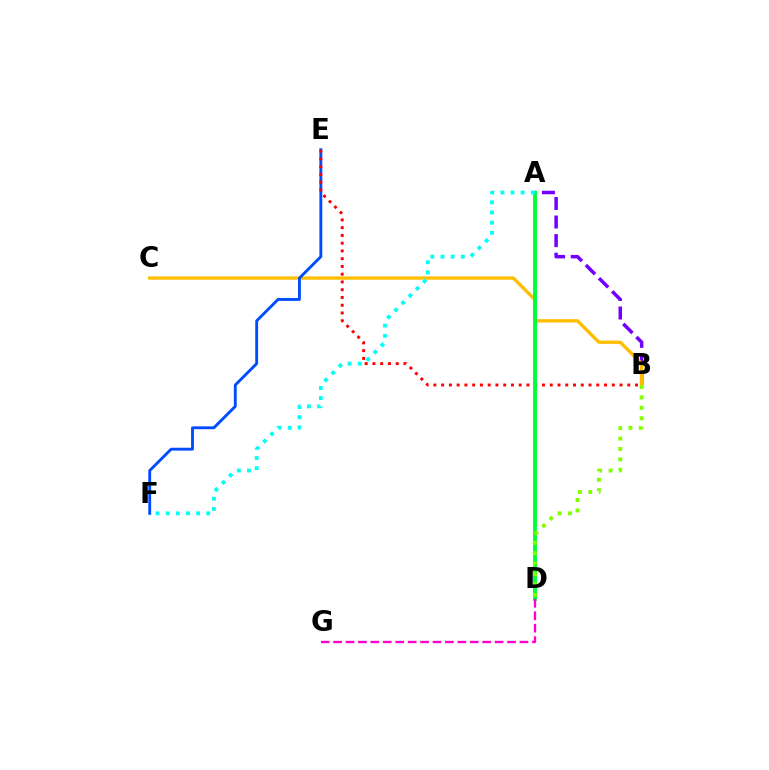{('A', 'B'): [{'color': '#7200ff', 'line_style': 'dashed', 'thickness': 2.53}], ('B', 'C'): [{'color': '#ffbd00', 'line_style': 'solid', 'thickness': 2.38}], ('E', 'F'): [{'color': '#004bff', 'line_style': 'solid', 'thickness': 2.06}], ('B', 'E'): [{'color': '#ff0000', 'line_style': 'dotted', 'thickness': 2.11}], ('A', 'D'): [{'color': '#00ff39', 'line_style': 'solid', 'thickness': 2.82}], ('D', 'G'): [{'color': '#ff00cf', 'line_style': 'dashed', 'thickness': 1.69}], ('A', 'F'): [{'color': '#00fff6', 'line_style': 'dotted', 'thickness': 2.76}], ('B', 'D'): [{'color': '#84ff00', 'line_style': 'dotted', 'thickness': 2.83}]}